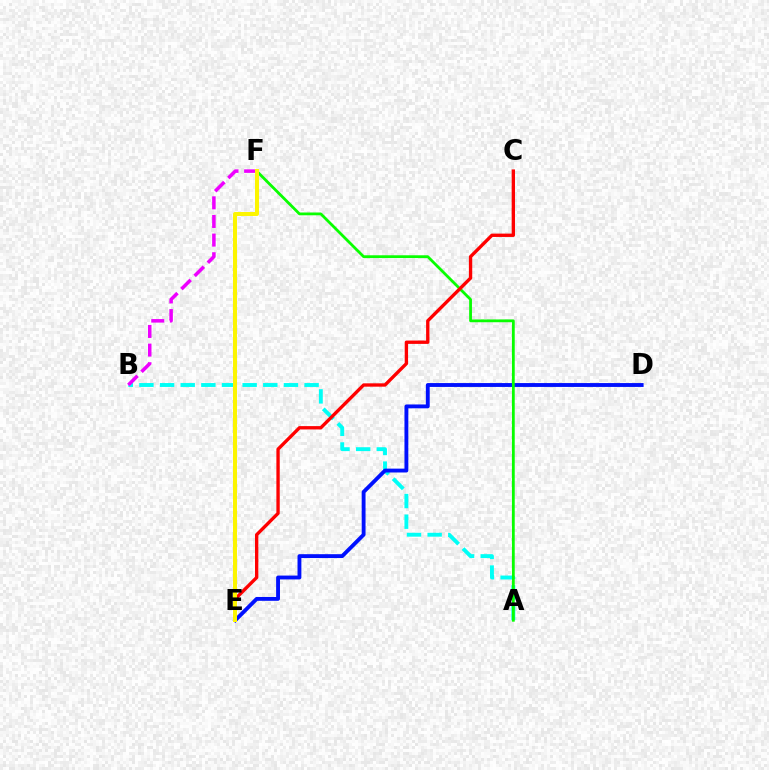{('A', 'B'): [{'color': '#00fff6', 'line_style': 'dashed', 'thickness': 2.8}], ('D', 'E'): [{'color': '#0010ff', 'line_style': 'solid', 'thickness': 2.78}], ('A', 'F'): [{'color': '#08ff00', 'line_style': 'solid', 'thickness': 2.01}], ('C', 'E'): [{'color': '#ff0000', 'line_style': 'solid', 'thickness': 2.41}], ('B', 'F'): [{'color': '#ee00ff', 'line_style': 'dashed', 'thickness': 2.53}], ('E', 'F'): [{'color': '#fcf500', 'line_style': 'solid', 'thickness': 2.89}]}